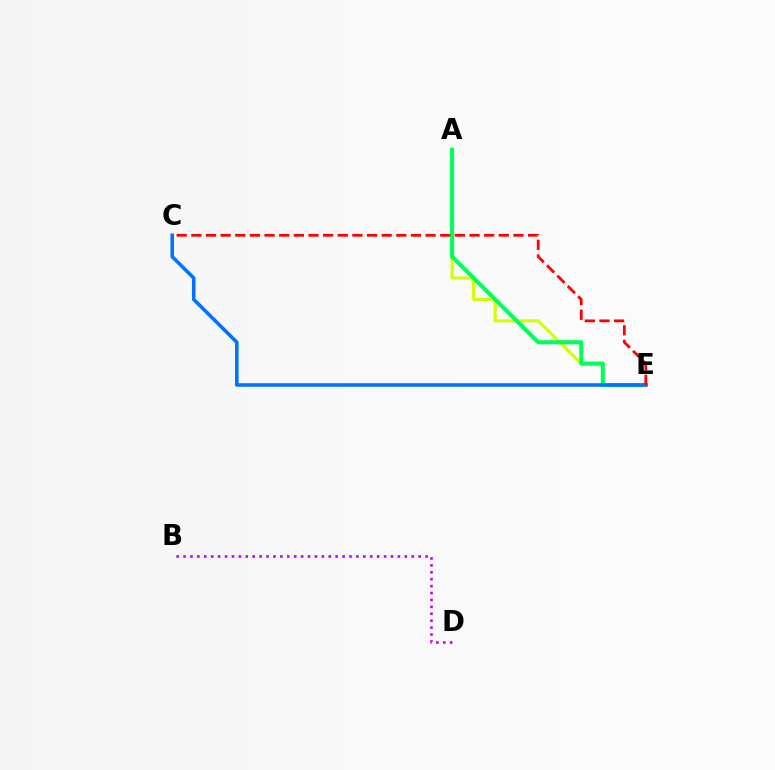{('B', 'D'): [{'color': '#b900ff', 'line_style': 'dotted', 'thickness': 1.88}], ('A', 'E'): [{'color': '#d1ff00', 'line_style': 'solid', 'thickness': 2.2}, {'color': '#00ff5c', 'line_style': 'solid', 'thickness': 2.92}], ('C', 'E'): [{'color': '#0074ff', 'line_style': 'solid', 'thickness': 2.58}, {'color': '#ff0000', 'line_style': 'dashed', 'thickness': 1.99}]}